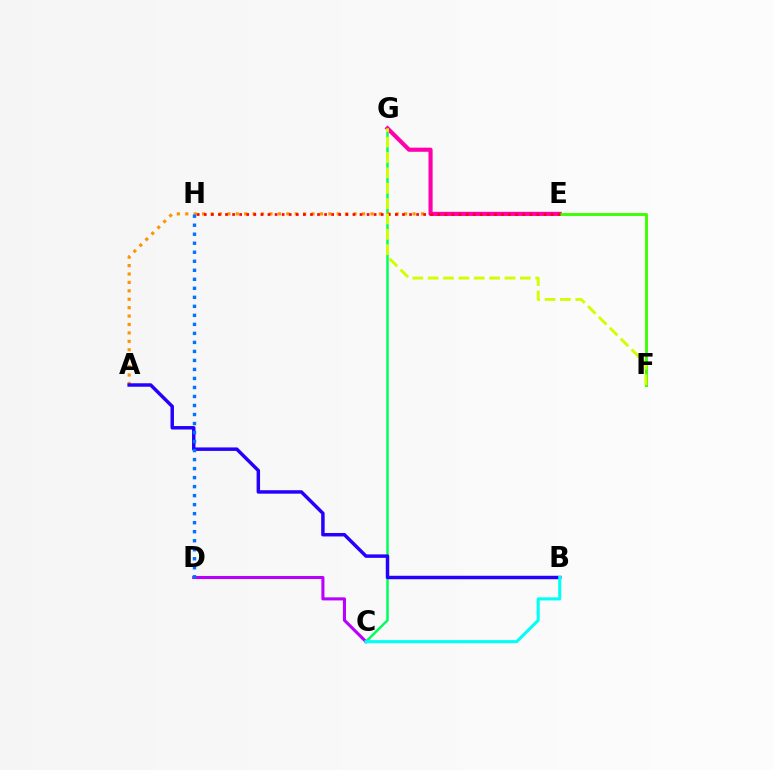{('C', 'G'): [{'color': '#00ff5c', 'line_style': 'solid', 'thickness': 1.8}], ('A', 'E'): [{'color': '#ff9400', 'line_style': 'dotted', 'thickness': 2.29}], ('E', 'G'): [{'color': '#ff00ac', 'line_style': 'solid', 'thickness': 2.97}], ('A', 'B'): [{'color': '#2500ff', 'line_style': 'solid', 'thickness': 2.49}], ('E', 'F'): [{'color': '#3dff00', 'line_style': 'solid', 'thickness': 2.1}], ('C', 'D'): [{'color': '#b900ff', 'line_style': 'solid', 'thickness': 2.21}], ('B', 'C'): [{'color': '#00fff6', 'line_style': 'solid', 'thickness': 2.22}], ('E', 'H'): [{'color': '#ff0000', 'line_style': 'dotted', 'thickness': 1.92}], ('D', 'H'): [{'color': '#0074ff', 'line_style': 'dotted', 'thickness': 2.45}], ('F', 'G'): [{'color': '#d1ff00', 'line_style': 'dashed', 'thickness': 2.09}]}